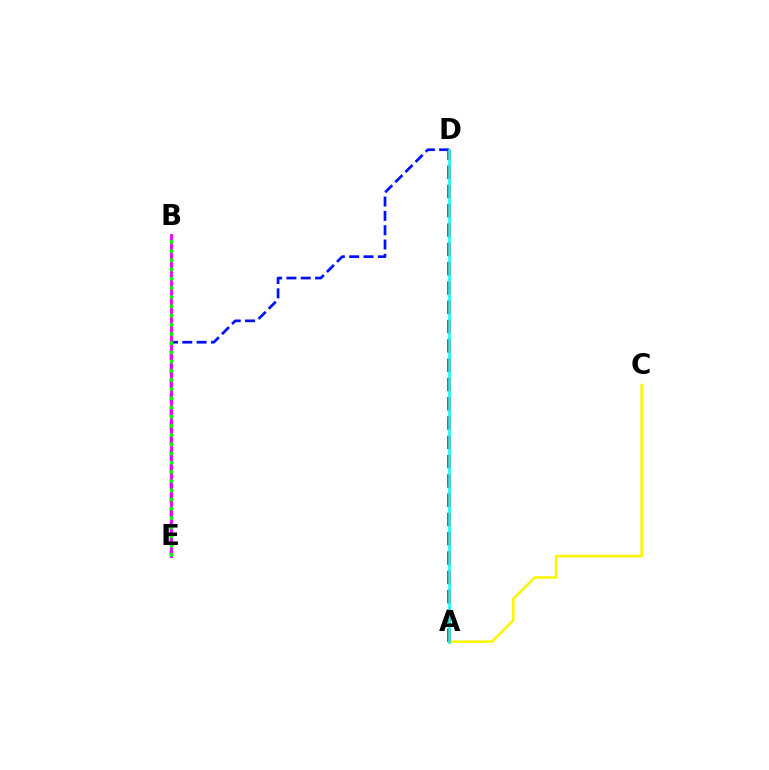{('A', 'C'): [{'color': '#fcf500', 'line_style': 'solid', 'thickness': 1.84}], ('D', 'E'): [{'color': '#0010ff', 'line_style': 'dashed', 'thickness': 1.95}], ('B', 'E'): [{'color': '#ee00ff', 'line_style': 'solid', 'thickness': 2.04}, {'color': '#08ff00', 'line_style': 'dotted', 'thickness': 2.5}], ('A', 'D'): [{'color': '#ff0000', 'line_style': 'dashed', 'thickness': 2.62}, {'color': '#00fff6', 'line_style': 'solid', 'thickness': 1.8}]}